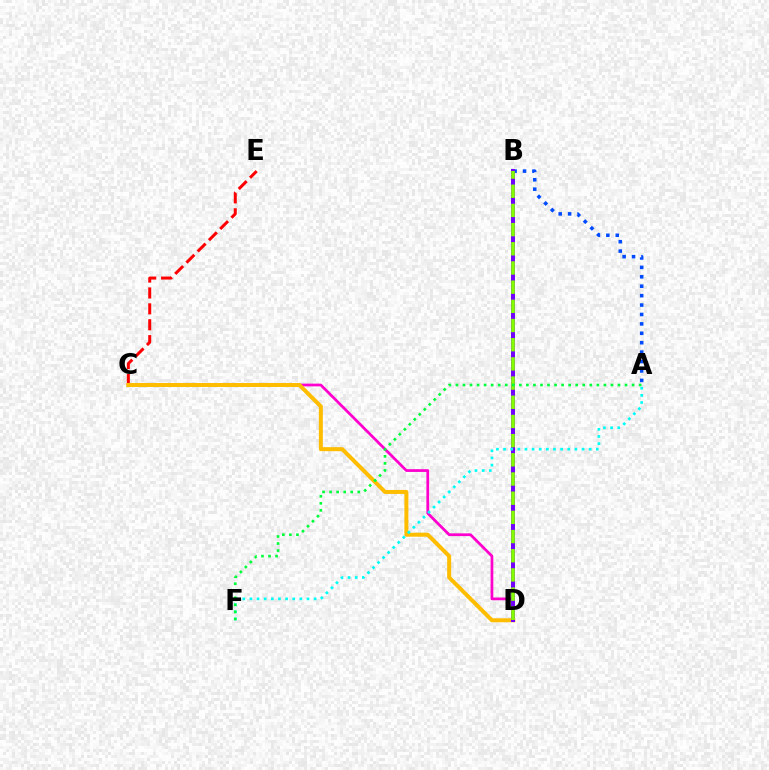{('A', 'B'): [{'color': '#004bff', 'line_style': 'dotted', 'thickness': 2.56}], ('C', 'D'): [{'color': '#ff00cf', 'line_style': 'solid', 'thickness': 1.98}, {'color': '#ffbd00', 'line_style': 'solid', 'thickness': 2.88}], ('C', 'E'): [{'color': '#ff0000', 'line_style': 'dashed', 'thickness': 2.16}], ('B', 'D'): [{'color': '#7200ff', 'line_style': 'solid', 'thickness': 2.88}, {'color': '#84ff00', 'line_style': 'dashed', 'thickness': 2.61}], ('A', 'F'): [{'color': '#00fff6', 'line_style': 'dotted', 'thickness': 1.94}, {'color': '#00ff39', 'line_style': 'dotted', 'thickness': 1.91}]}